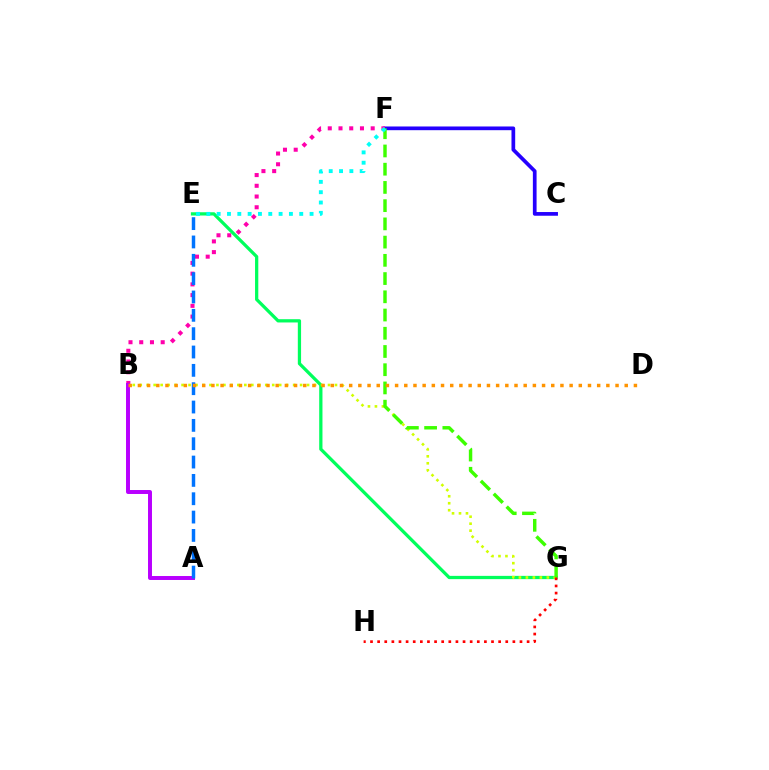{('C', 'F'): [{'color': '#2500ff', 'line_style': 'solid', 'thickness': 2.67}], ('B', 'F'): [{'color': '#ff00ac', 'line_style': 'dotted', 'thickness': 2.92}], ('E', 'G'): [{'color': '#00ff5c', 'line_style': 'solid', 'thickness': 2.35}], ('B', 'G'): [{'color': '#d1ff00', 'line_style': 'dotted', 'thickness': 1.89}], ('F', 'G'): [{'color': '#3dff00', 'line_style': 'dashed', 'thickness': 2.48}], ('A', 'B'): [{'color': '#b900ff', 'line_style': 'solid', 'thickness': 2.85}], ('G', 'H'): [{'color': '#ff0000', 'line_style': 'dotted', 'thickness': 1.93}], ('A', 'E'): [{'color': '#0074ff', 'line_style': 'dashed', 'thickness': 2.49}], ('E', 'F'): [{'color': '#00fff6', 'line_style': 'dotted', 'thickness': 2.8}], ('B', 'D'): [{'color': '#ff9400', 'line_style': 'dotted', 'thickness': 2.5}]}